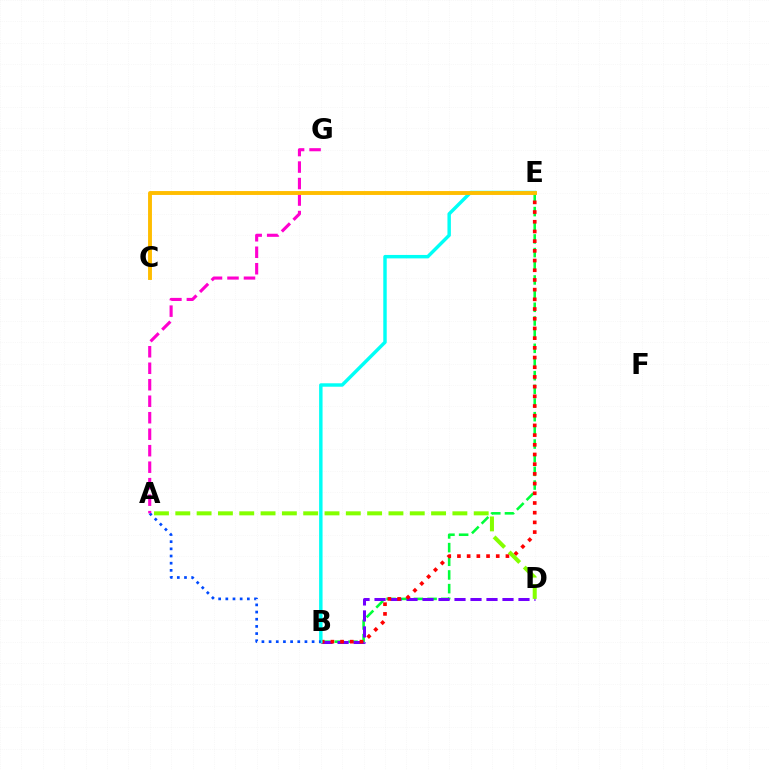{('B', 'E'): [{'color': '#00ff39', 'line_style': 'dashed', 'thickness': 1.86}, {'color': '#ff0000', 'line_style': 'dotted', 'thickness': 2.63}, {'color': '#00fff6', 'line_style': 'solid', 'thickness': 2.48}], ('B', 'D'): [{'color': '#7200ff', 'line_style': 'dashed', 'thickness': 2.17}], ('A', 'D'): [{'color': '#84ff00', 'line_style': 'dashed', 'thickness': 2.9}], ('A', 'B'): [{'color': '#004bff', 'line_style': 'dotted', 'thickness': 1.95}], ('A', 'G'): [{'color': '#ff00cf', 'line_style': 'dashed', 'thickness': 2.24}], ('C', 'E'): [{'color': '#ffbd00', 'line_style': 'solid', 'thickness': 2.8}]}